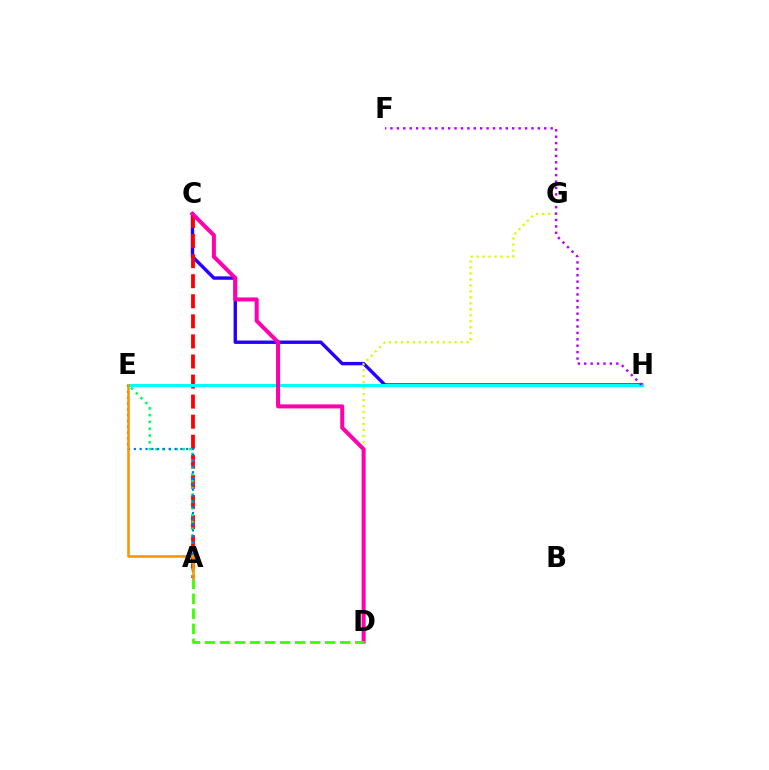{('C', 'H'): [{'color': '#2500ff', 'line_style': 'solid', 'thickness': 2.45}], ('A', 'C'): [{'color': '#ff0000', 'line_style': 'dashed', 'thickness': 2.73}], ('E', 'H'): [{'color': '#00fff6', 'line_style': 'solid', 'thickness': 2.17}], ('A', 'E'): [{'color': '#00ff5c', 'line_style': 'dotted', 'thickness': 1.85}, {'color': '#0074ff', 'line_style': 'dotted', 'thickness': 1.58}, {'color': '#ff9400', 'line_style': 'solid', 'thickness': 1.86}], ('D', 'G'): [{'color': '#d1ff00', 'line_style': 'dotted', 'thickness': 1.62}], ('F', 'H'): [{'color': '#b900ff', 'line_style': 'dotted', 'thickness': 1.74}], ('C', 'D'): [{'color': '#ff00ac', 'line_style': 'solid', 'thickness': 2.9}], ('A', 'D'): [{'color': '#3dff00', 'line_style': 'dashed', 'thickness': 2.04}]}